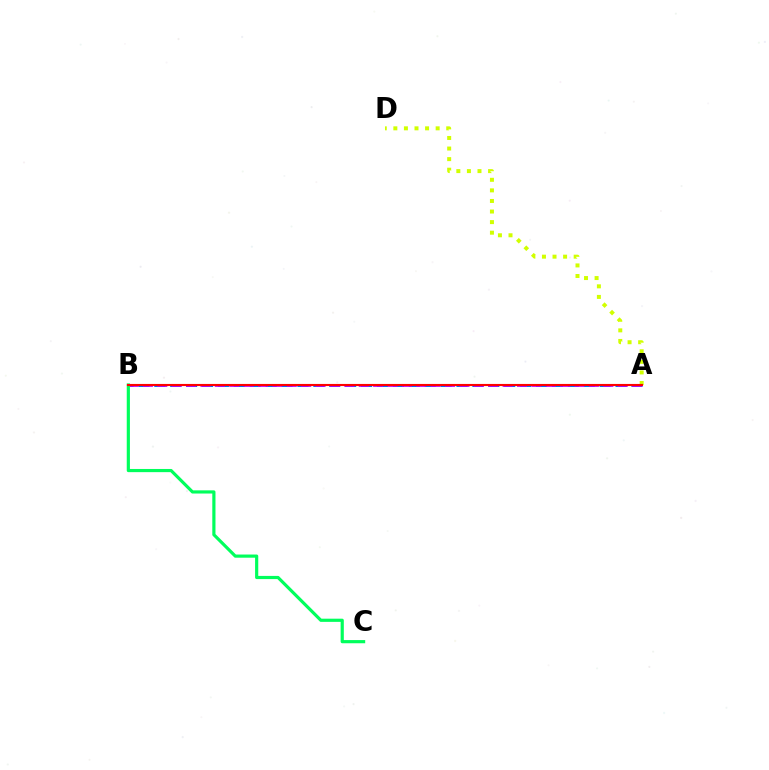{('A', 'D'): [{'color': '#d1ff00', 'line_style': 'dotted', 'thickness': 2.87}], ('A', 'B'): [{'color': '#0074ff', 'line_style': 'dashed', 'thickness': 2.16}, {'color': '#b900ff', 'line_style': 'dashed', 'thickness': 1.95}, {'color': '#ff0000', 'line_style': 'solid', 'thickness': 1.52}], ('B', 'C'): [{'color': '#00ff5c', 'line_style': 'solid', 'thickness': 2.29}]}